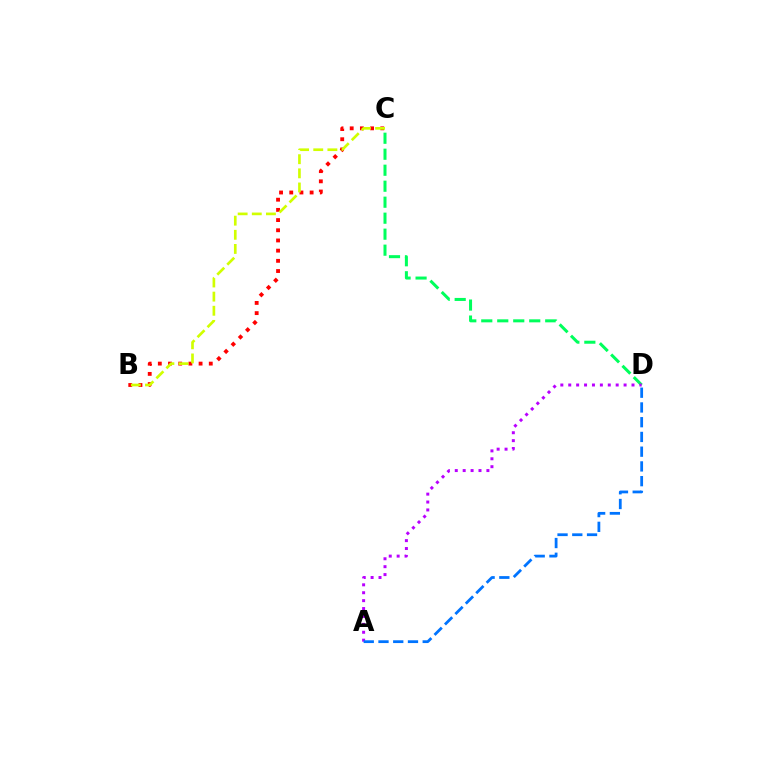{('B', 'C'): [{'color': '#ff0000', 'line_style': 'dotted', 'thickness': 2.77}, {'color': '#d1ff00', 'line_style': 'dashed', 'thickness': 1.92}], ('C', 'D'): [{'color': '#00ff5c', 'line_style': 'dashed', 'thickness': 2.17}], ('A', 'D'): [{'color': '#b900ff', 'line_style': 'dotted', 'thickness': 2.15}, {'color': '#0074ff', 'line_style': 'dashed', 'thickness': 2.0}]}